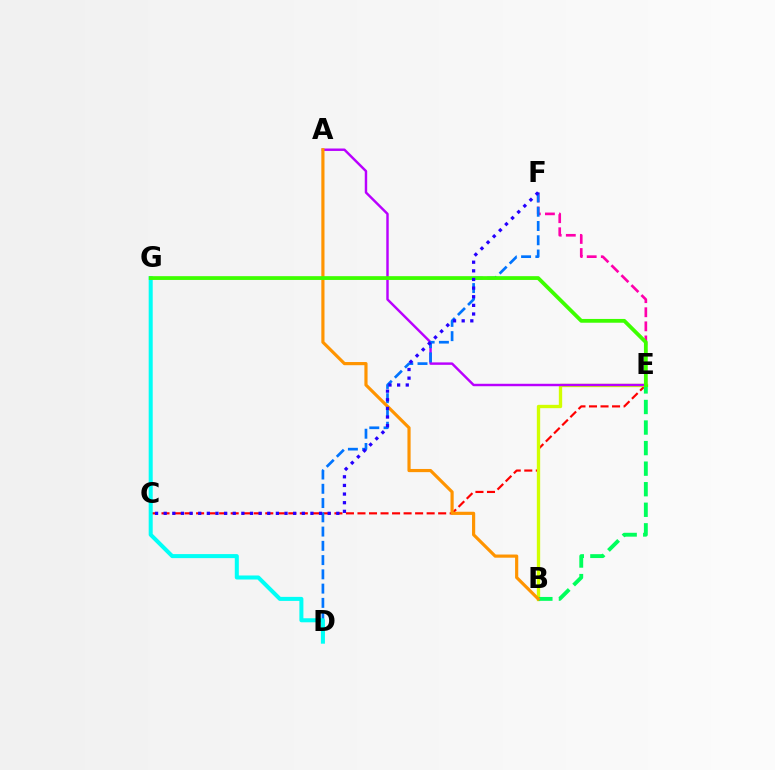{('E', 'F'): [{'color': '#ff00ac', 'line_style': 'dashed', 'thickness': 1.91}], ('C', 'E'): [{'color': '#ff0000', 'line_style': 'dashed', 'thickness': 1.57}], ('B', 'E'): [{'color': '#d1ff00', 'line_style': 'solid', 'thickness': 2.41}, {'color': '#00ff5c', 'line_style': 'dashed', 'thickness': 2.79}], ('A', 'E'): [{'color': '#b900ff', 'line_style': 'solid', 'thickness': 1.76}], ('D', 'F'): [{'color': '#0074ff', 'line_style': 'dashed', 'thickness': 1.94}], ('A', 'B'): [{'color': '#ff9400', 'line_style': 'solid', 'thickness': 2.28}], ('D', 'G'): [{'color': '#00fff6', 'line_style': 'solid', 'thickness': 2.9}], ('E', 'G'): [{'color': '#3dff00', 'line_style': 'solid', 'thickness': 2.72}], ('C', 'F'): [{'color': '#2500ff', 'line_style': 'dotted', 'thickness': 2.35}]}